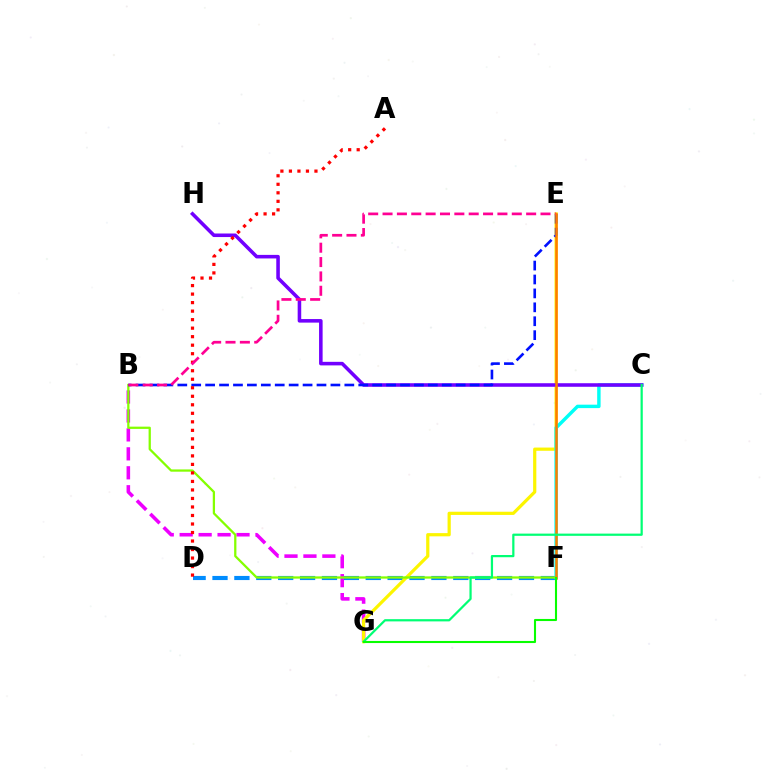{('D', 'F'): [{'color': '#008cff', 'line_style': 'dashed', 'thickness': 2.97}], ('B', 'G'): [{'color': '#ee00ff', 'line_style': 'dashed', 'thickness': 2.57}], ('E', 'G'): [{'color': '#fcf500', 'line_style': 'solid', 'thickness': 2.31}], ('C', 'F'): [{'color': '#00fff6', 'line_style': 'solid', 'thickness': 2.48}], ('B', 'F'): [{'color': '#84ff00', 'line_style': 'solid', 'thickness': 1.63}], ('C', 'H'): [{'color': '#7200ff', 'line_style': 'solid', 'thickness': 2.56}], ('B', 'E'): [{'color': '#0010ff', 'line_style': 'dashed', 'thickness': 1.89}, {'color': '#ff0094', 'line_style': 'dashed', 'thickness': 1.95}], ('A', 'D'): [{'color': '#ff0000', 'line_style': 'dotted', 'thickness': 2.31}], ('E', 'F'): [{'color': '#ff7c00', 'line_style': 'solid', 'thickness': 1.81}], ('C', 'G'): [{'color': '#00ff74', 'line_style': 'solid', 'thickness': 1.6}], ('F', 'G'): [{'color': '#08ff00', 'line_style': 'solid', 'thickness': 1.51}]}